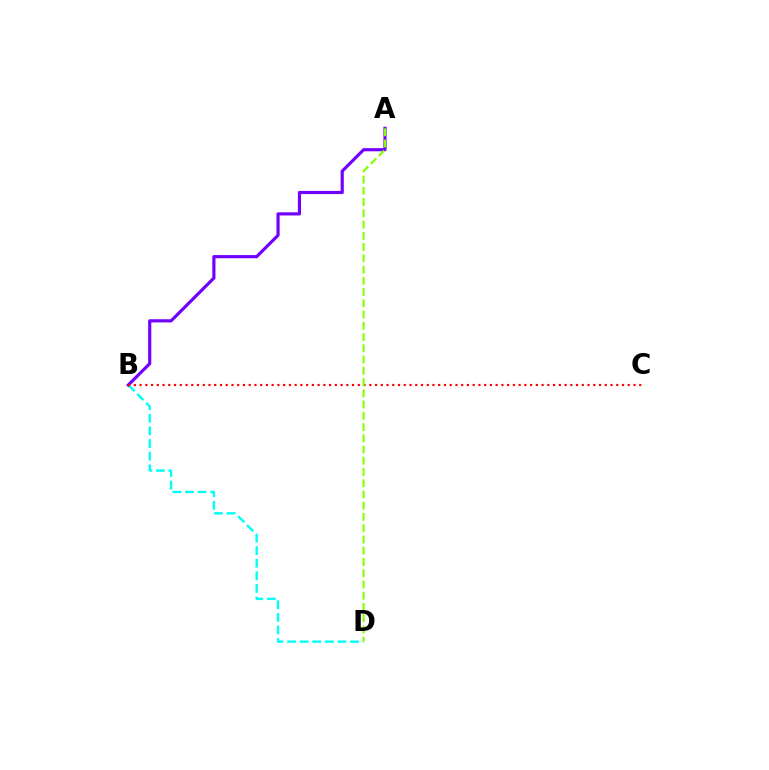{('B', 'D'): [{'color': '#00fff6', 'line_style': 'dashed', 'thickness': 1.71}], ('A', 'B'): [{'color': '#7200ff', 'line_style': 'solid', 'thickness': 2.27}], ('B', 'C'): [{'color': '#ff0000', 'line_style': 'dotted', 'thickness': 1.56}], ('A', 'D'): [{'color': '#84ff00', 'line_style': 'dashed', 'thickness': 1.53}]}